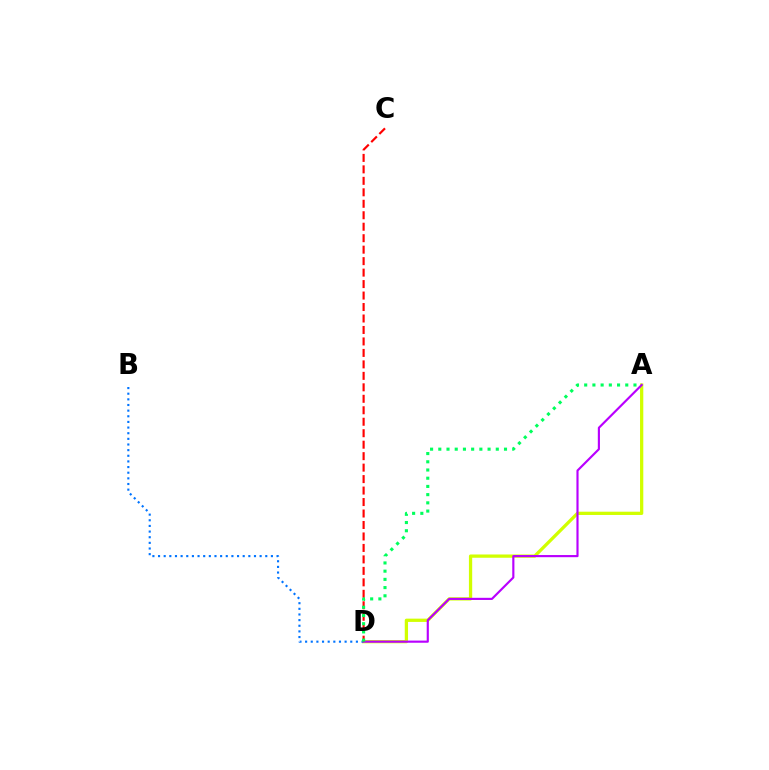{('A', 'D'): [{'color': '#d1ff00', 'line_style': 'solid', 'thickness': 2.36}, {'color': '#b900ff', 'line_style': 'solid', 'thickness': 1.55}, {'color': '#00ff5c', 'line_style': 'dotted', 'thickness': 2.23}], ('B', 'D'): [{'color': '#0074ff', 'line_style': 'dotted', 'thickness': 1.53}], ('C', 'D'): [{'color': '#ff0000', 'line_style': 'dashed', 'thickness': 1.56}]}